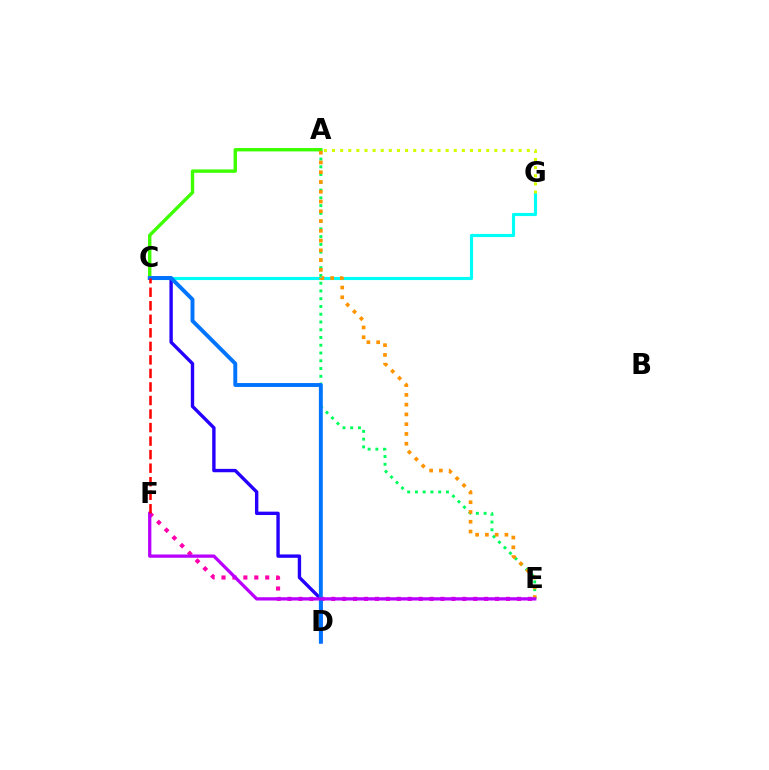{('C', 'G'): [{'color': '#00fff6', 'line_style': 'solid', 'thickness': 2.26}], ('E', 'F'): [{'color': '#ff00ac', 'line_style': 'dotted', 'thickness': 2.97}, {'color': '#b900ff', 'line_style': 'solid', 'thickness': 2.36}], ('C', 'D'): [{'color': '#2500ff', 'line_style': 'solid', 'thickness': 2.43}, {'color': '#0074ff', 'line_style': 'solid', 'thickness': 2.81}], ('A', 'G'): [{'color': '#d1ff00', 'line_style': 'dotted', 'thickness': 2.2}], ('A', 'E'): [{'color': '#00ff5c', 'line_style': 'dotted', 'thickness': 2.11}, {'color': '#ff9400', 'line_style': 'dotted', 'thickness': 2.65}], ('A', 'C'): [{'color': '#3dff00', 'line_style': 'solid', 'thickness': 2.44}], ('C', 'F'): [{'color': '#ff0000', 'line_style': 'dashed', 'thickness': 1.84}]}